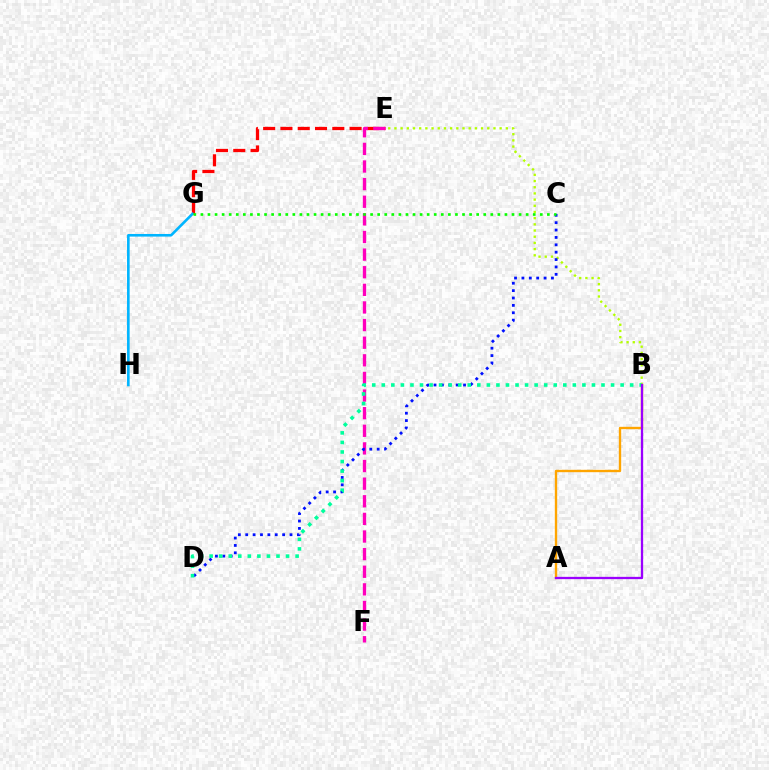{('E', 'G'): [{'color': '#ff0000', 'line_style': 'dashed', 'thickness': 2.35}], ('B', 'E'): [{'color': '#b3ff00', 'line_style': 'dotted', 'thickness': 1.68}], ('G', 'H'): [{'color': '#00b5ff', 'line_style': 'solid', 'thickness': 1.89}], ('A', 'B'): [{'color': '#ffa500', 'line_style': 'solid', 'thickness': 1.7}, {'color': '#9b00ff', 'line_style': 'solid', 'thickness': 1.65}], ('E', 'F'): [{'color': '#ff00bd', 'line_style': 'dashed', 'thickness': 2.39}], ('C', 'D'): [{'color': '#0010ff', 'line_style': 'dotted', 'thickness': 2.01}], ('B', 'D'): [{'color': '#00ff9d', 'line_style': 'dotted', 'thickness': 2.6}], ('C', 'G'): [{'color': '#08ff00', 'line_style': 'dotted', 'thickness': 1.92}]}